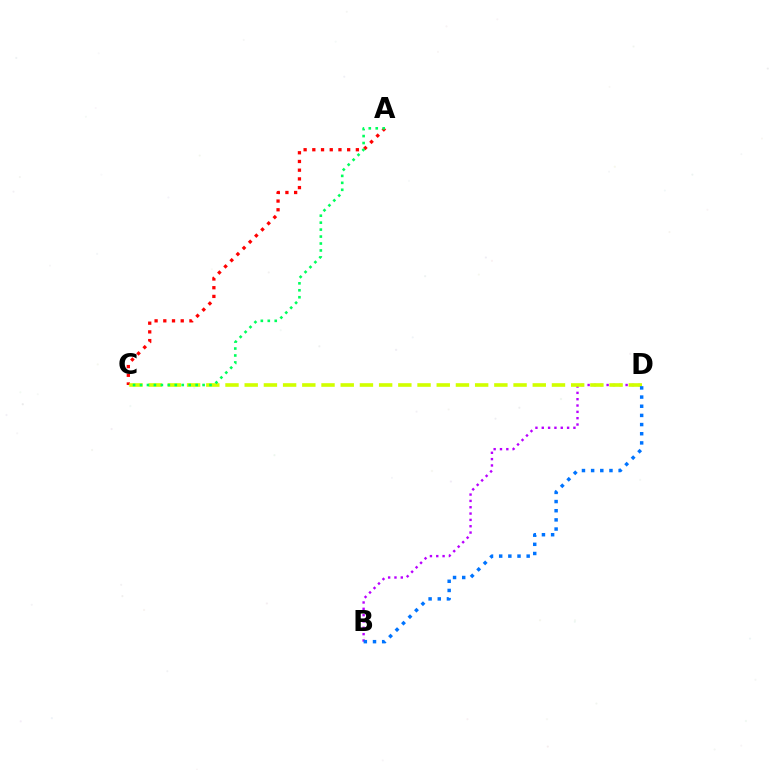{('A', 'C'): [{'color': '#ff0000', 'line_style': 'dotted', 'thickness': 2.37}, {'color': '#00ff5c', 'line_style': 'dotted', 'thickness': 1.89}], ('B', 'D'): [{'color': '#b900ff', 'line_style': 'dotted', 'thickness': 1.72}, {'color': '#0074ff', 'line_style': 'dotted', 'thickness': 2.49}], ('C', 'D'): [{'color': '#d1ff00', 'line_style': 'dashed', 'thickness': 2.61}]}